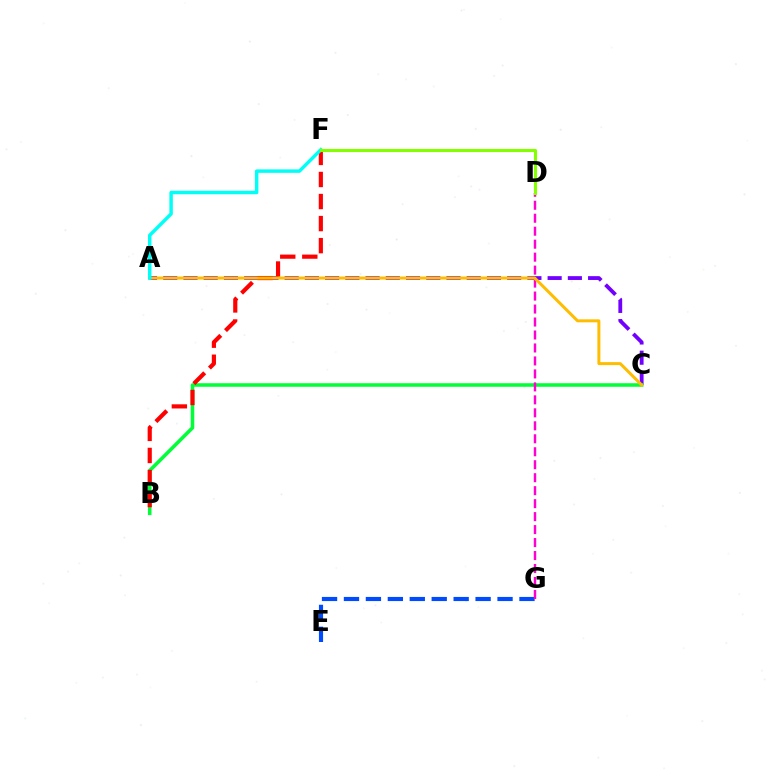{('E', 'G'): [{'color': '#004bff', 'line_style': 'dashed', 'thickness': 2.98}], ('A', 'C'): [{'color': '#7200ff', 'line_style': 'dashed', 'thickness': 2.75}, {'color': '#ffbd00', 'line_style': 'solid', 'thickness': 2.15}], ('B', 'C'): [{'color': '#00ff39', 'line_style': 'solid', 'thickness': 2.55}], ('D', 'G'): [{'color': '#ff00cf', 'line_style': 'dashed', 'thickness': 1.76}], ('B', 'F'): [{'color': '#ff0000', 'line_style': 'dashed', 'thickness': 3.0}], ('A', 'F'): [{'color': '#00fff6', 'line_style': 'solid', 'thickness': 2.48}], ('D', 'F'): [{'color': '#84ff00', 'line_style': 'solid', 'thickness': 2.21}]}